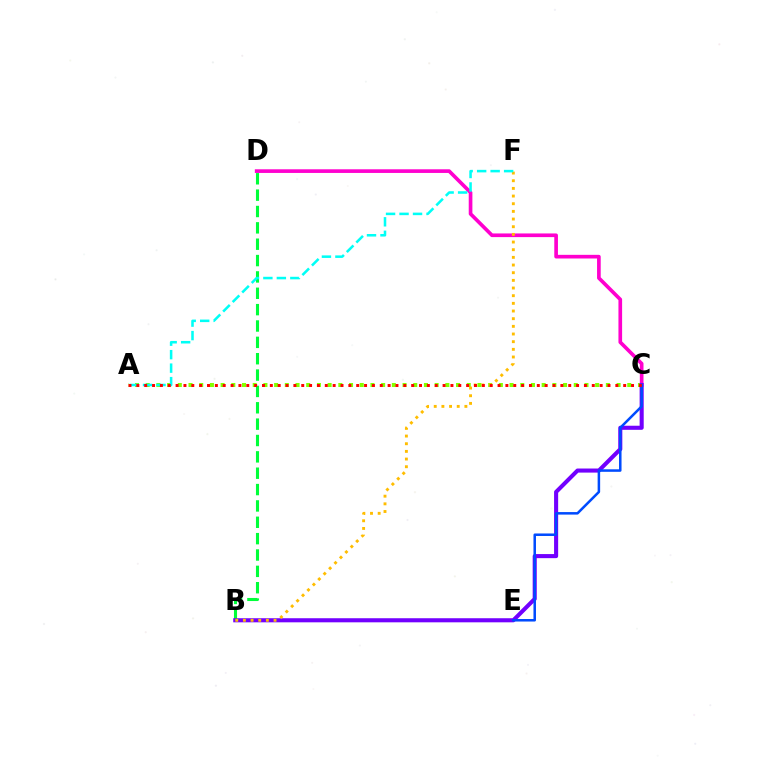{('B', 'D'): [{'color': '#00ff39', 'line_style': 'dashed', 'thickness': 2.22}], ('A', 'C'): [{'color': '#84ff00', 'line_style': 'dotted', 'thickness': 2.91}, {'color': '#ff0000', 'line_style': 'dotted', 'thickness': 2.13}], ('C', 'D'): [{'color': '#ff00cf', 'line_style': 'solid', 'thickness': 2.64}], ('B', 'C'): [{'color': '#7200ff', 'line_style': 'solid', 'thickness': 2.94}], ('B', 'F'): [{'color': '#ffbd00', 'line_style': 'dotted', 'thickness': 2.08}], ('A', 'F'): [{'color': '#00fff6', 'line_style': 'dashed', 'thickness': 1.83}], ('C', 'E'): [{'color': '#004bff', 'line_style': 'solid', 'thickness': 1.81}]}